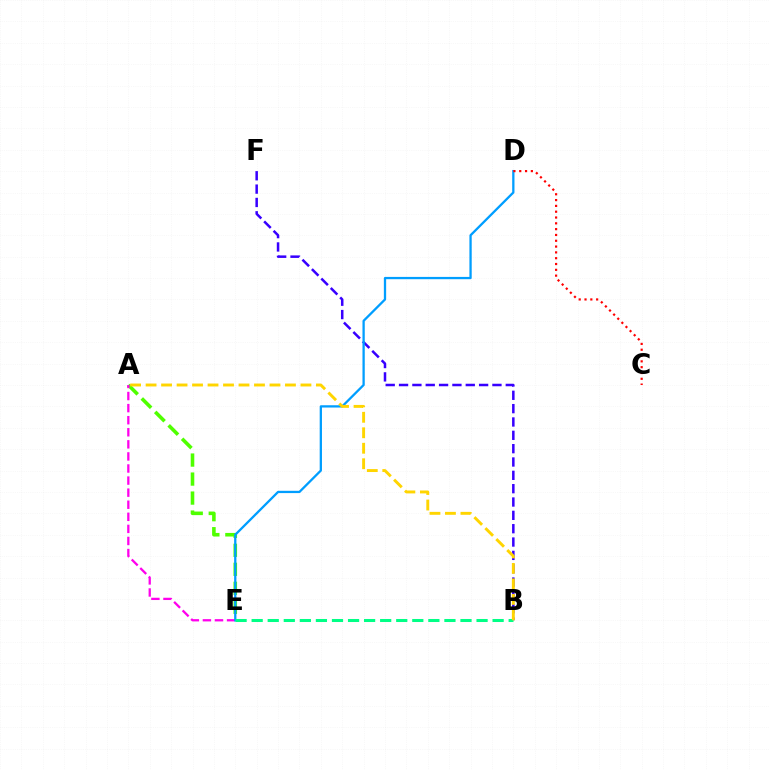{('A', 'E'): [{'color': '#4fff00', 'line_style': 'dashed', 'thickness': 2.58}, {'color': '#ff00ed', 'line_style': 'dashed', 'thickness': 1.64}], ('B', 'F'): [{'color': '#3700ff', 'line_style': 'dashed', 'thickness': 1.81}], ('D', 'E'): [{'color': '#009eff', 'line_style': 'solid', 'thickness': 1.65}], ('B', 'E'): [{'color': '#00ff86', 'line_style': 'dashed', 'thickness': 2.18}], ('C', 'D'): [{'color': '#ff0000', 'line_style': 'dotted', 'thickness': 1.58}], ('A', 'B'): [{'color': '#ffd500', 'line_style': 'dashed', 'thickness': 2.1}]}